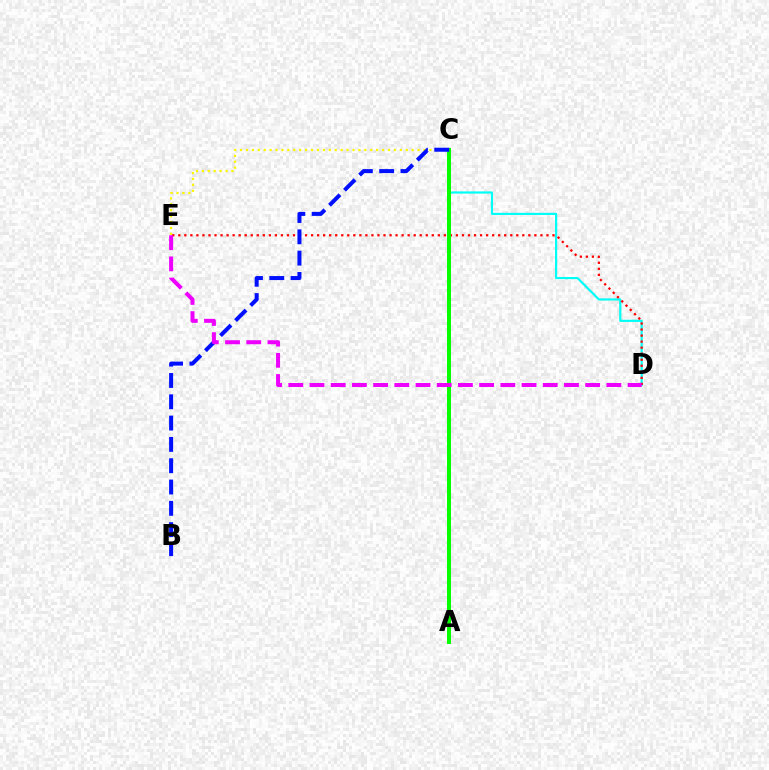{('C', 'E'): [{'color': '#fcf500', 'line_style': 'dotted', 'thickness': 1.61}], ('C', 'D'): [{'color': '#00fff6', 'line_style': 'solid', 'thickness': 1.57}], ('D', 'E'): [{'color': '#ff0000', 'line_style': 'dotted', 'thickness': 1.64}, {'color': '#ee00ff', 'line_style': 'dashed', 'thickness': 2.88}], ('A', 'C'): [{'color': '#08ff00', 'line_style': 'solid', 'thickness': 2.88}], ('B', 'C'): [{'color': '#0010ff', 'line_style': 'dashed', 'thickness': 2.89}]}